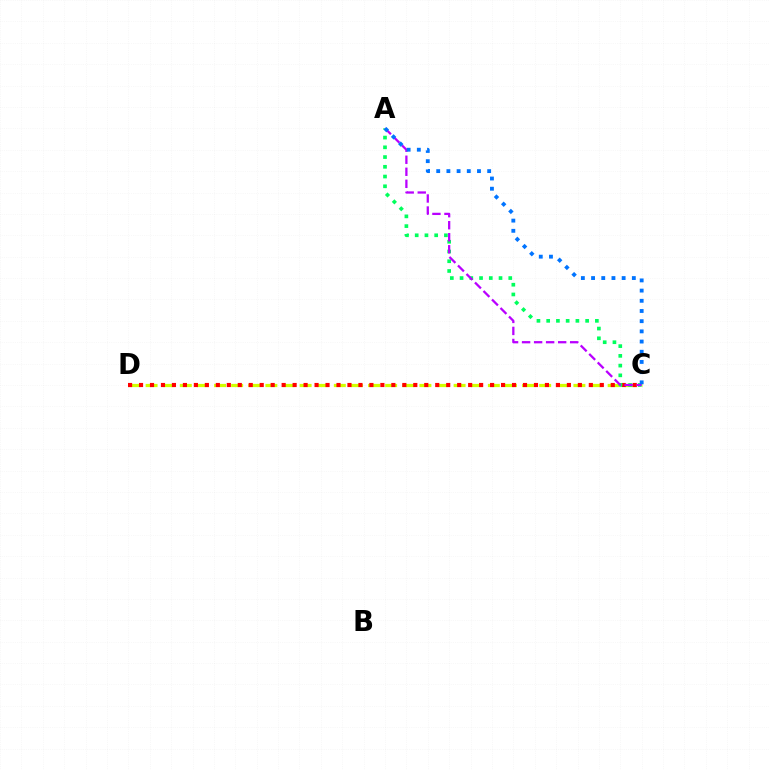{('C', 'D'): [{'color': '#d1ff00', 'line_style': 'dashed', 'thickness': 2.32}, {'color': '#ff0000', 'line_style': 'dotted', 'thickness': 2.98}], ('A', 'C'): [{'color': '#00ff5c', 'line_style': 'dotted', 'thickness': 2.65}, {'color': '#b900ff', 'line_style': 'dashed', 'thickness': 1.63}, {'color': '#0074ff', 'line_style': 'dotted', 'thickness': 2.77}]}